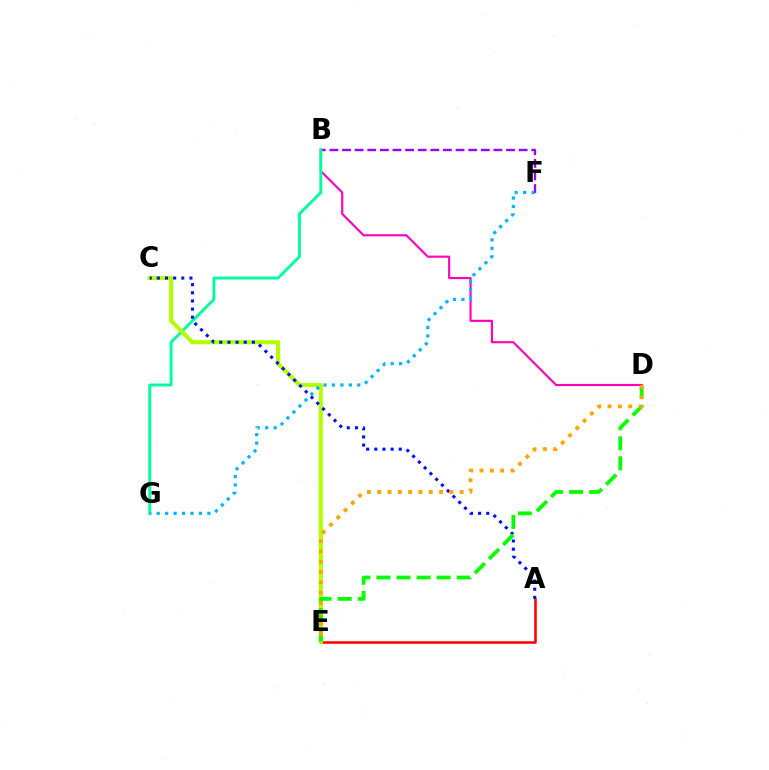{('B', 'F'): [{'color': '#9b00ff', 'line_style': 'dashed', 'thickness': 1.71}], ('A', 'E'): [{'color': '#ff0000', 'line_style': 'solid', 'thickness': 1.83}], ('B', 'D'): [{'color': '#ff00bd', 'line_style': 'solid', 'thickness': 1.55}], ('B', 'G'): [{'color': '#00ff9d', 'line_style': 'solid', 'thickness': 2.11}], ('C', 'E'): [{'color': '#b3ff00', 'line_style': 'solid', 'thickness': 2.96}], ('A', 'C'): [{'color': '#0010ff', 'line_style': 'dotted', 'thickness': 2.21}], ('D', 'E'): [{'color': '#08ff00', 'line_style': 'dashed', 'thickness': 2.72}, {'color': '#ffa500', 'line_style': 'dotted', 'thickness': 2.8}], ('F', 'G'): [{'color': '#00b5ff', 'line_style': 'dotted', 'thickness': 2.3}]}